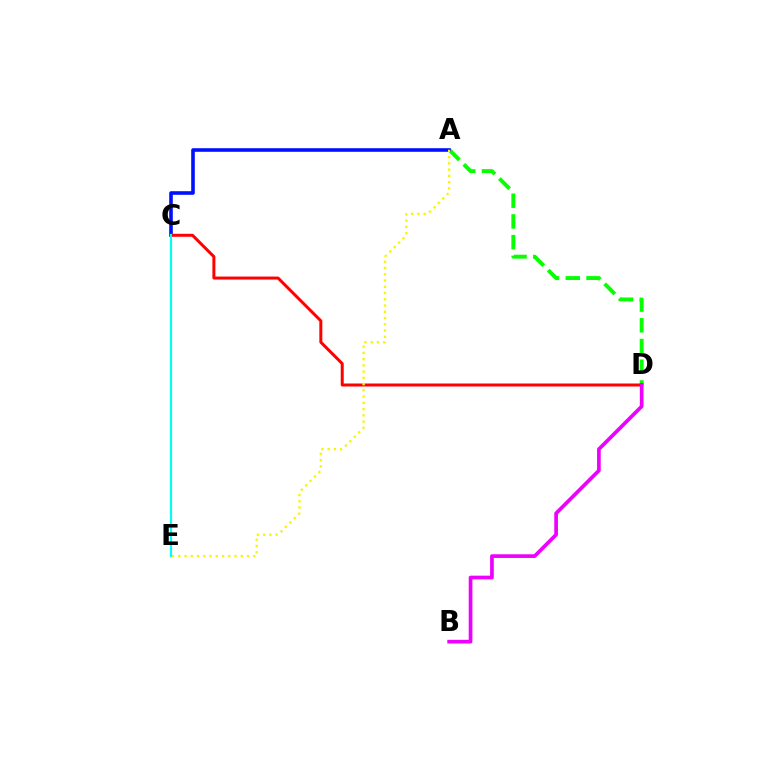{('A', 'D'): [{'color': '#08ff00', 'line_style': 'dashed', 'thickness': 2.81}], ('A', 'C'): [{'color': '#0010ff', 'line_style': 'solid', 'thickness': 2.59}], ('C', 'D'): [{'color': '#ff0000', 'line_style': 'solid', 'thickness': 2.15}], ('A', 'E'): [{'color': '#fcf500', 'line_style': 'dotted', 'thickness': 1.7}], ('C', 'E'): [{'color': '#00fff6', 'line_style': 'solid', 'thickness': 1.56}], ('B', 'D'): [{'color': '#ee00ff', 'line_style': 'solid', 'thickness': 2.65}]}